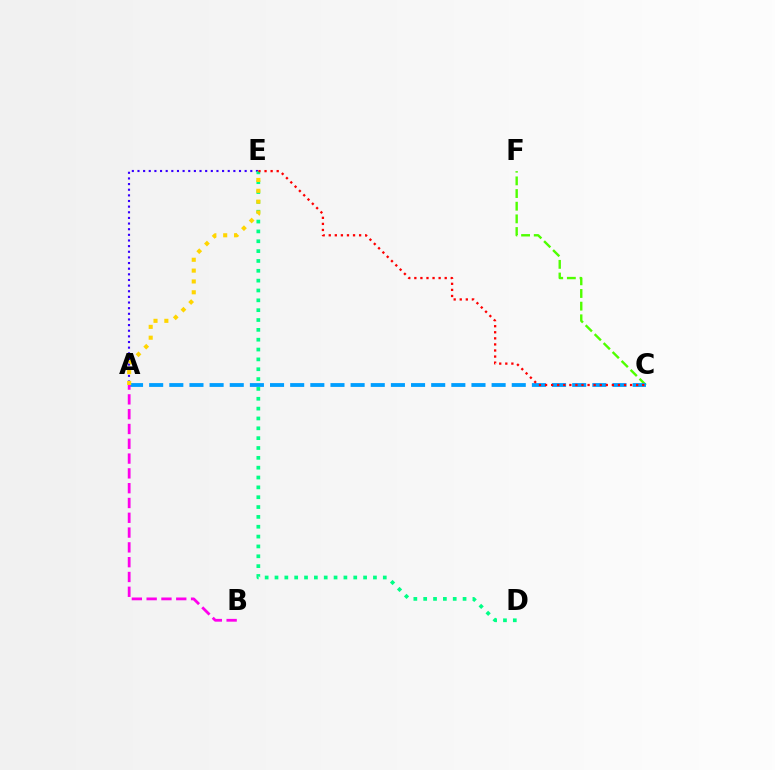{('A', 'E'): [{'color': '#3700ff', 'line_style': 'dotted', 'thickness': 1.53}, {'color': '#ffd500', 'line_style': 'dotted', 'thickness': 2.95}], ('C', 'F'): [{'color': '#4fff00', 'line_style': 'dashed', 'thickness': 1.72}], ('A', 'C'): [{'color': '#009eff', 'line_style': 'dashed', 'thickness': 2.74}], ('D', 'E'): [{'color': '#00ff86', 'line_style': 'dotted', 'thickness': 2.67}], ('A', 'B'): [{'color': '#ff00ed', 'line_style': 'dashed', 'thickness': 2.01}], ('C', 'E'): [{'color': '#ff0000', 'line_style': 'dotted', 'thickness': 1.65}]}